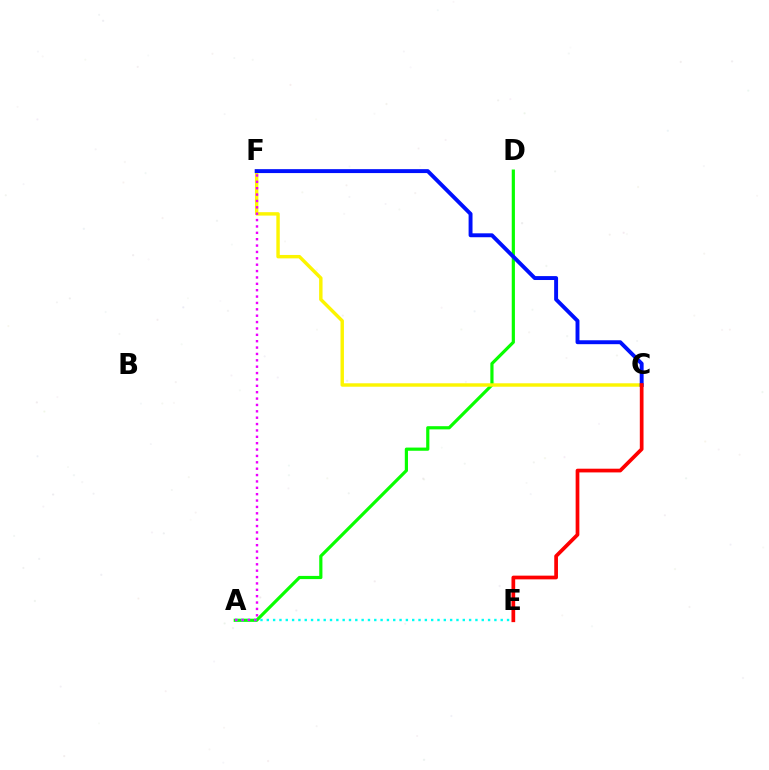{('A', 'D'): [{'color': '#08ff00', 'line_style': 'solid', 'thickness': 2.3}], ('A', 'E'): [{'color': '#00fff6', 'line_style': 'dotted', 'thickness': 1.72}], ('C', 'F'): [{'color': '#fcf500', 'line_style': 'solid', 'thickness': 2.46}, {'color': '#0010ff', 'line_style': 'solid', 'thickness': 2.82}], ('C', 'E'): [{'color': '#ff0000', 'line_style': 'solid', 'thickness': 2.68}], ('A', 'F'): [{'color': '#ee00ff', 'line_style': 'dotted', 'thickness': 1.73}]}